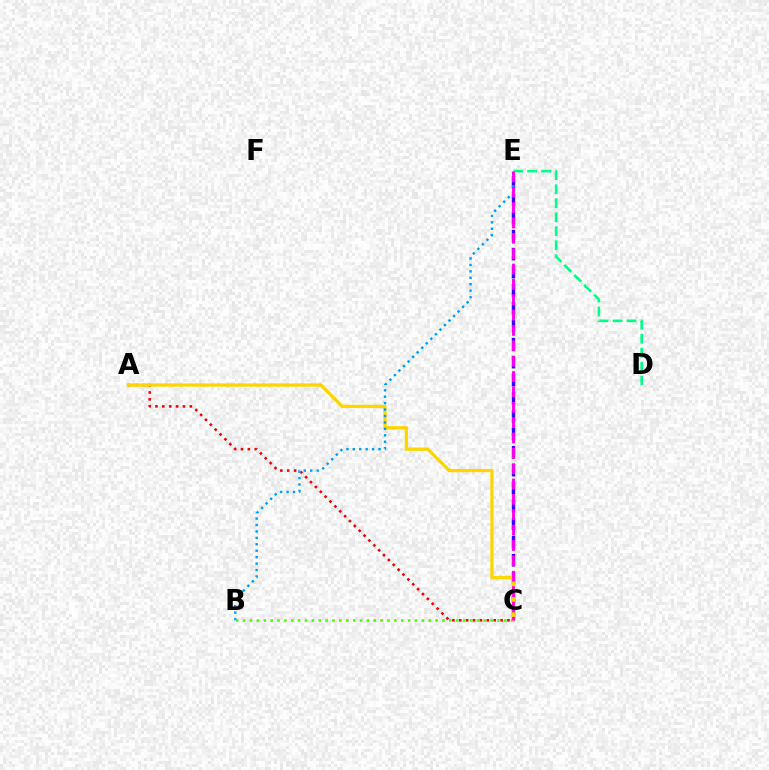{('B', 'C'): [{'color': '#4fff00', 'line_style': 'dotted', 'thickness': 1.87}], ('C', 'E'): [{'color': '#3700ff', 'line_style': 'dashed', 'thickness': 2.45}, {'color': '#ff00ed', 'line_style': 'dashed', 'thickness': 2.09}], ('A', 'C'): [{'color': '#ff0000', 'line_style': 'dotted', 'thickness': 1.87}, {'color': '#ffd500', 'line_style': 'solid', 'thickness': 2.36}], ('D', 'E'): [{'color': '#00ff86', 'line_style': 'dashed', 'thickness': 1.9}], ('B', 'E'): [{'color': '#009eff', 'line_style': 'dotted', 'thickness': 1.75}]}